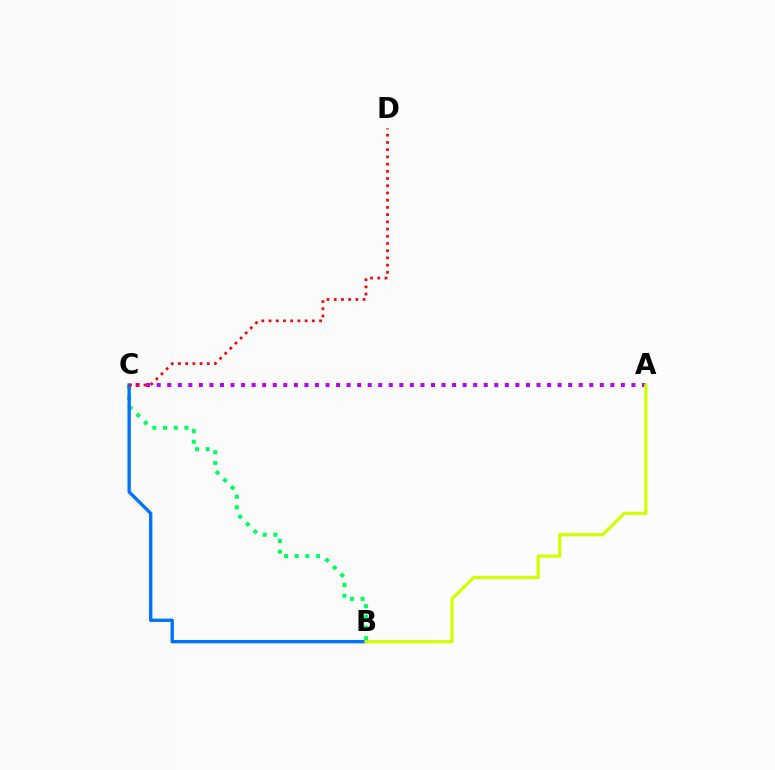{('B', 'C'): [{'color': '#00ff5c', 'line_style': 'dotted', 'thickness': 2.9}, {'color': '#0074ff', 'line_style': 'solid', 'thickness': 2.42}], ('A', 'C'): [{'color': '#b900ff', 'line_style': 'dotted', 'thickness': 2.87}], ('A', 'B'): [{'color': '#d1ff00', 'line_style': 'solid', 'thickness': 2.3}], ('C', 'D'): [{'color': '#ff0000', 'line_style': 'dotted', 'thickness': 1.96}]}